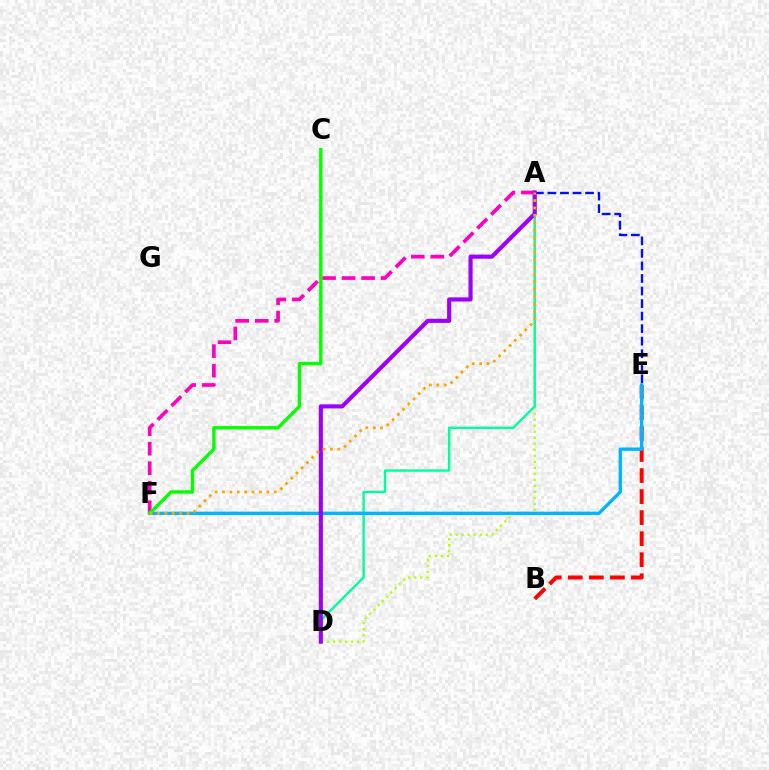{('A', 'D'): [{'color': '#b3ff00', 'line_style': 'dotted', 'thickness': 1.63}, {'color': '#00ff9d', 'line_style': 'solid', 'thickness': 1.71}, {'color': '#9b00ff', 'line_style': 'solid', 'thickness': 2.97}], ('A', 'E'): [{'color': '#0010ff', 'line_style': 'dashed', 'thickness': 1.7}], ('B', 'E'): [{'color': '#ff0000', 'line_style': 'dashed', 'thickness': 2.86}], ('A', 'F'): [{'color': '#ff00bd', 'line_style': 'dashed', 'thickness': 2.65}, {'color': '#ffa500', 'line_style': 'dotted', 'thickness': 2.01}], ('E', 'F'): [{'color': '#00b5ff', 'line_style': 'solid', 'thickness': 2.43}], ('C', 'F'): [{'color': '#08ff00', 'line_style': 'solid', 'thickness': 2.45}]}